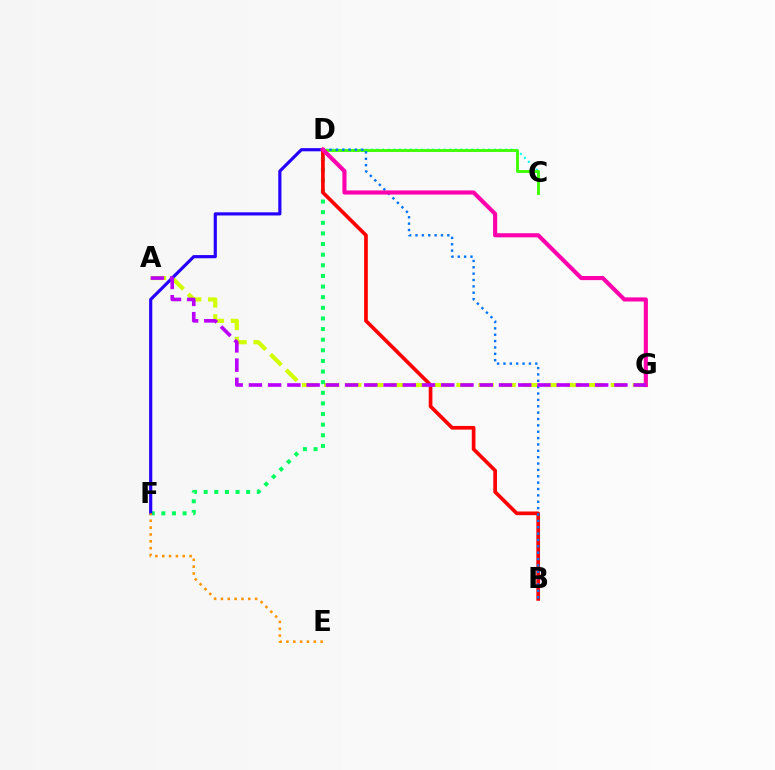{('A', 'G'): [{'color': '#d1ff00', 'line_style': 'dashed', 'thickness': 3.0}, {'color': '#b900ff', 'line_style': 'dashed', 'thickness': 2.61}], ('C', 'D'): [{'color': '#00fff6', 'line_style': 'dotted', 'thickness': 1.52}, {'color': '#3dff00', 'line_style': 'solid', 'thickness': 2.05}], ('D', 'F'): [{'color': '#00ff5c', 'line_style': 'dotted', 'thickness': 2.89}, {'color': '#2500ff', 'line_style': 'solid', 'thickness': 2.28}], ('B', 'D'): [{'color': '#ff0000', 'line_style': 'solid', 'thickness': 2.65}, {'color': '#0074ff', 'line_style': 'dotted', 'thickness': 1.73}], ('E', 'F'): [{'color': '#ff9400', 'line_style': 'dotted', 'thickness': 1.86}], ('D', 'G'): [{'color': '#ff00ac', 'line_style': 'solid', 'thickness': 2.96}]}